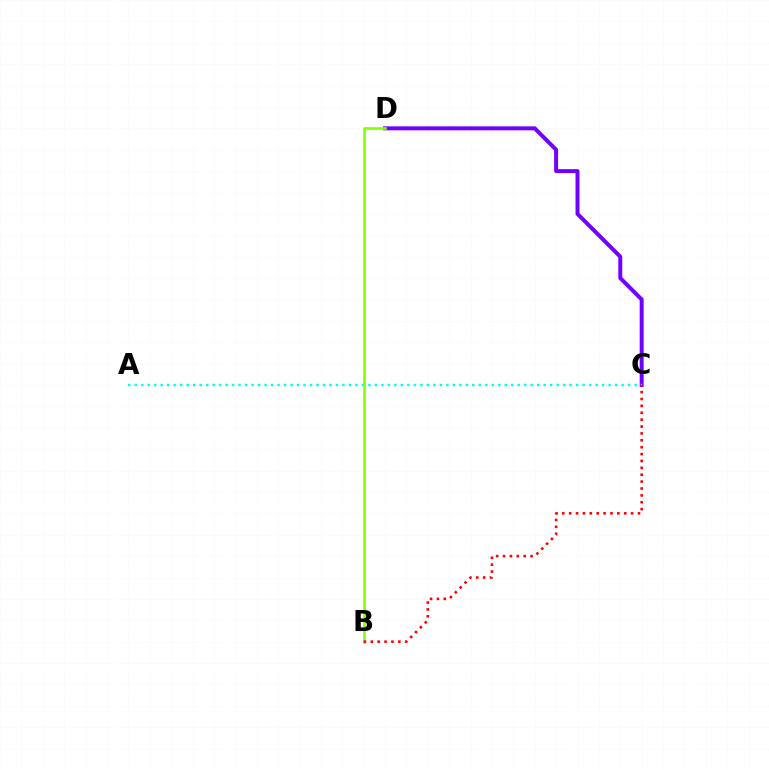{('C', 'D'): [{'color': '#7200ff', 'line_style': 'solid', 'thickness': 2.85}], ('B', 'D'): [{'color': '#84ff00', 'line_style': 'solid', 'thickness': 1.89}], ('A', 'C'): [{'color': '#00fff6', 'line_style': 'dotted', 'thickness': 1.76}], ('B', 'C'): [{'color': '#ff0000', 'line_style': 'dotted', 'thickness': 1.87}]}